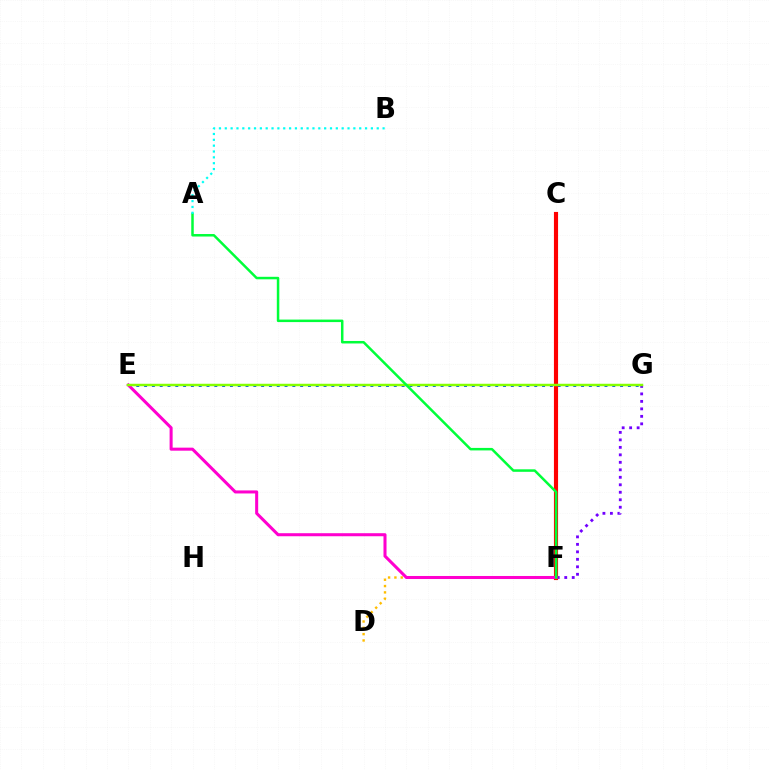{('E', 'G'): [{'color': '#004bff', 'line_style': 'dotted', 'thickness': 2.12}, {'color': '#84ff00', 'line_style': 'solid', 'thickness': 1.78}], ('F', 'G'): [{'color': '#7200ff', 'line_style': 'dotted', 'thickness': 2.03}], ('D', 'F'): [{'color': '#ffbd00', 'line_style': 'dotted', 'thickness': 1.72}], ('C', 'F'): [{'color': '#ff0000', 'line_style': 'solid', 'thickness': 2.98}], ('E', 'F'): [{'color': '#ff00cf', 'line_style': 'solid', 'thickness': 2.19}], ('A', 'F'): [{'color': '#00ff39', 'line_style': 'solid', 'thickness': 1.8}], ('A', 'B'): [{'color': '#00fff6', 'line_style': 'dotted', 'thickness': 1.59}]}